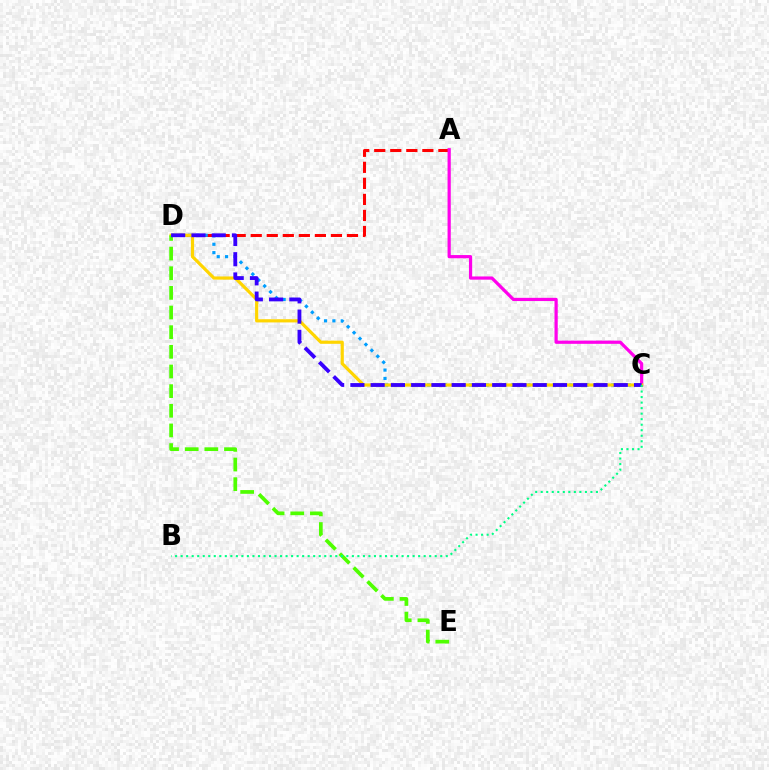{('A', 'D'): [{'color': '#ff0000', 'line_style': 'dashed', 'thickness': 2.18}], ('A', 'C'): [{'color': '#ff00ed', 'line_style': 'solid', 'thickness': 2.31}], ('C', 'D'): [{'color': '#009eff', 'line_style': 'dotted', 'thickness': 2.27}, {'color': '#ffd500', 'line_style': 'solid', 'thickness': 2.29}, {'color': '#3700ff', 'line_style': 'dashed', 'thickness': 2.75}], ('D', 'E'): [{'color': '#4fff00', 'line_style': 'dashed', 'thickness': 2.67}], ('B', 'C'): [{'color': '#00ff86', 'line_style': 'dotted', 'thickness': 1.5}]}